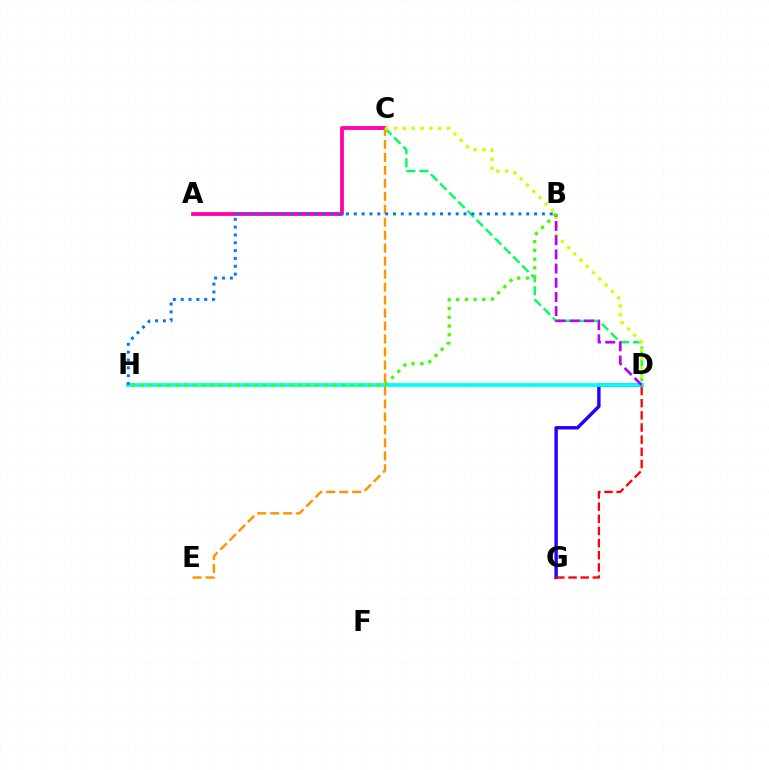{('C', 'D'): [{'color': '#00ff5c', 'line_style': 'dashed', 'thickness': 1.75}, {'color': '#d1ff00', 'line_style': 'dotted', 'thickness': 2.4}], ('D', 'G'): [{'color': '#2500ff', 'line_style': 'solid', 'thickness': 2.46}, {'color': '#ff0000', 'line_style': 'dashed', 'thickness': 1.65}], ('A', 'C'): [{'color': '#ff00ac', 'line_style': 'solid', 'thickness': 2.73}], ('D', 'H'): [{'color': '#00fff6', 'line_style': 'solid', 'thickness': 2.73}], ('C', 'E'): [{'color': '#ff9400', 'line_style': 'dashed', 'thickness': 1.76}], ('B', 'D'): [{'color': '#b900ff', 'line_style': 'dashed', 'thickness': 1.93}], ('B', 'H'): [{'color': '#0074ff', 'line_style': 'dotted', 'thickness': 2.13}, {'color': '#3dff00', 'line_style': 'dotted', 'thickness': 2.38}]}